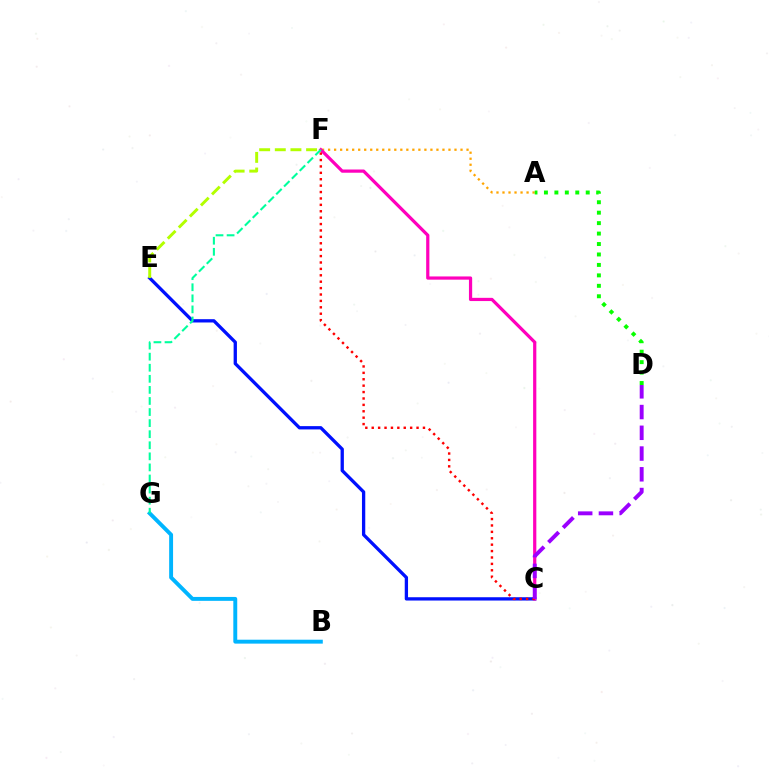{('A', 'F'): [{'color': '#ffa500', 'line_style': 'dotted', 'thickness': 1.64}], ('B', 'G'): [{'color': '#00b5ff', 'line_style': 'solid', 'thickness': 2.82}], ('C', 'E'): [{'color': '#0010ff', 'line_style': 'solid', 'thickness': 2.38}], ('C', 'F'): [{'color': '#ff00bd', 'line_style': 'solid', 'thickness': 2.32}, {'color': '#ff0000', 'line_style': 'dotted', 'thickness': 1.74}], ('F', 'G'): [{'color': '#00ff9d', 'line_style': 'dashed', 'thickness': 1.5}], ('E', 'F'): [{'color': '#b3ff00', 'line_style': 'dashed', 'thickness': 2.12}], ('C', 'D'): [{'color': '#9b00ff', 'line_style': 'dashed', 'thickness': 2.82}], ('A', 'D'): [{'color': '#08ff00', 'line_style': 'dotted', 'thickness': 2.84}]}